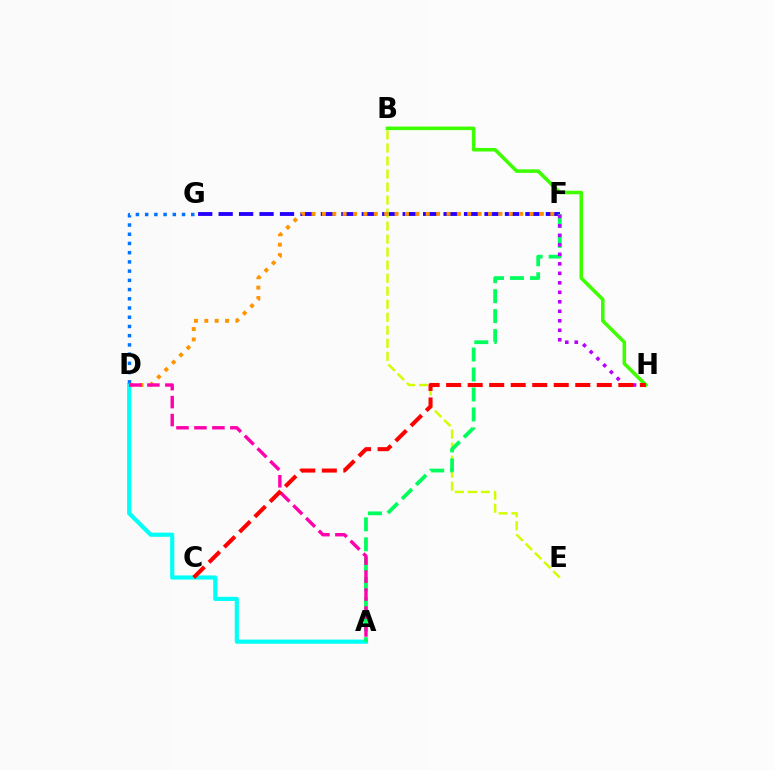{('F', 'G'): [{'color': '#2500ff', 'line_style': 'dashed', 'thickness': 2.78}], ('A', 'D'): [{'color': '#00fff6', 'line_style': 'solid', 'thickness': 2.98}, {'color': '#ff00ac', 'line_style': 'dashed', 'thickness': 2.44}], ('B', 'E'): [{'color': '#d1ff00', 'line_style': 'dashed', 'thickness': 1.77}], ('A', 'F'): [{'color': '#00ff5c', 'line_style': 'dashed', 'thickness': 2.71}], ('F', 'H'): [{'color': '#b900ff', 'line_style': 'dotted', 'thickness': 2.58}], ('D', 'G'): [{'color': '#0074ff', 'line_style': 'dotted', 'thickness': 2.51}], ('D', 'F'): [{'color': '#ff9400', 'line_style': 'dotted', 'thickness': 2.82}], ('B', 'H'): [{'color': '#3dff00', 'line_style': 'solid', 'thickness': 2.55}], ('C', 'H'): [{'color': '#ff0000', 'line_style': 'dashed', 'thickness': 2.92}]}